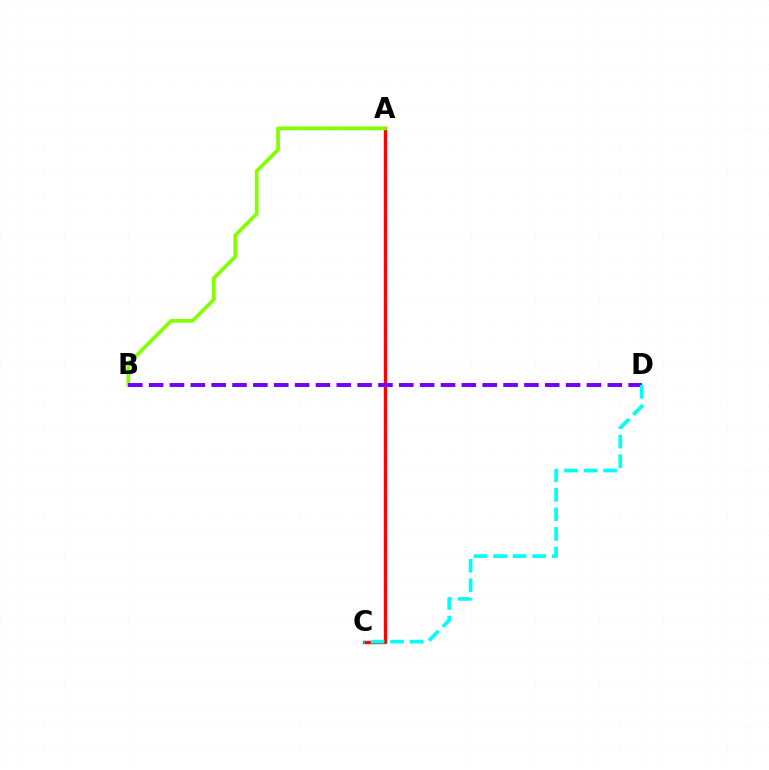{('A', 'C'): [{'color': '#ff0000', 'line_style': 'solid', 'thickness': 2.41}], ('A', 'B'): [{'color': '#84ff00', 'line_style': 'solid', 'thickness': 2.68}], ('B', 'D'): [{'color': '#7200ff', 'line_style': 'dashed', 'thickness': 2.83}], ('C', 'D'): [{'color': '#00fff6', 'line_style': 'dashed', 'thickness': 2.66}]}